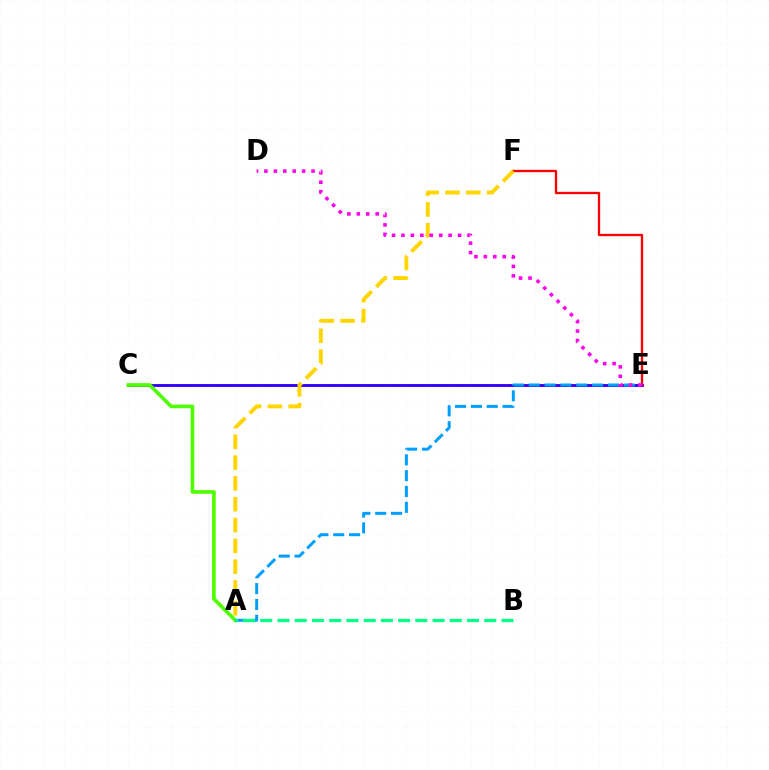{('C', 'E'): [{'color': '#3700ff', 'line_style': 'solid', 'thickness': 2.09}], ('E', 'F'): [{'color': '#ff0000', 'line_style': 'solid', 'thickness': 1.68}], ('A', 'F'): [{'color': '#ffd500', 'line_style': 'dashed', 'thickness': 2.83}], ('A', 'C'): [{'color': '#4fff00', 'line_style': 'solid', 'thickness': 2.63}], ('A', 'E'): [{'color': '#009eff', 'line_style': 'dashed', 'thickness': 2.15}], ('D', 'E'): [{'color': '#ff00ed', 'line_style': 'dotted', 'thickness': 2.56}], ('A', 'B'): [{'color': '#00ff86', 'line_style': 'dashed', 'thickness': 2.34}]}